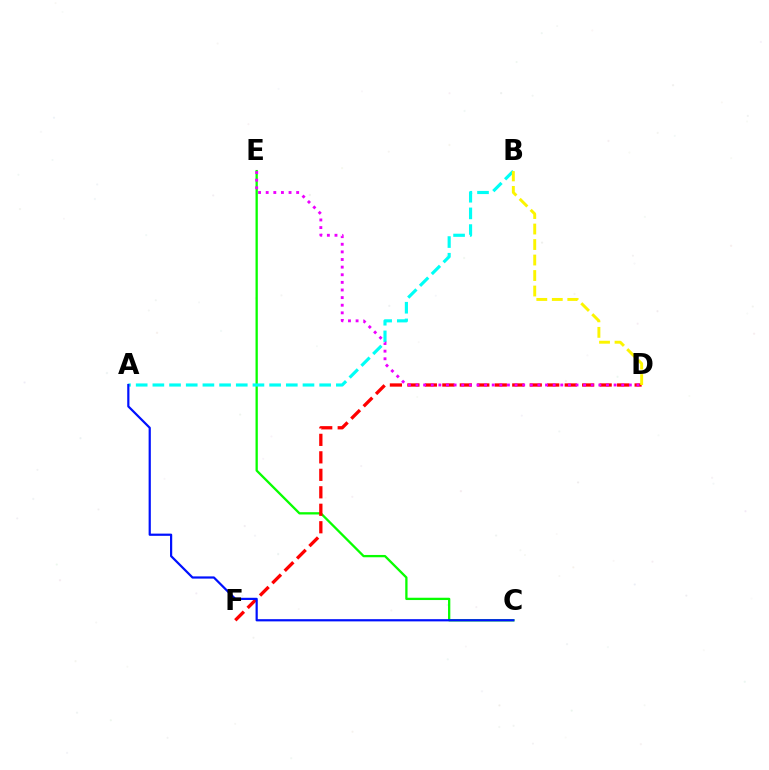{('C', 'E'): [{'color': '#08ff00', 'line_style': 'solid', 'thickness': 1.66}], ('D', 'F'): [{'color': '#ff0000', 'line_style': 'dashed', 'thickness': 2.37}], ('A', 'B'): [{'color': '#00fff6', 'line_style': 'dashed', 'thickness': 2.27}], ('D', 'E'): [{'color': '#ee00ff', 'line_style': 'dotted', 'thickness': 2.07}], ('B', 'D'): [{'color': '#fcf500', 'line_style': 'dashed', 'thickness': 2.11}], ('A', 'C'): [{'color': '#0010ff', 'line_style': 'solid', 'thickness': 1.59}]}